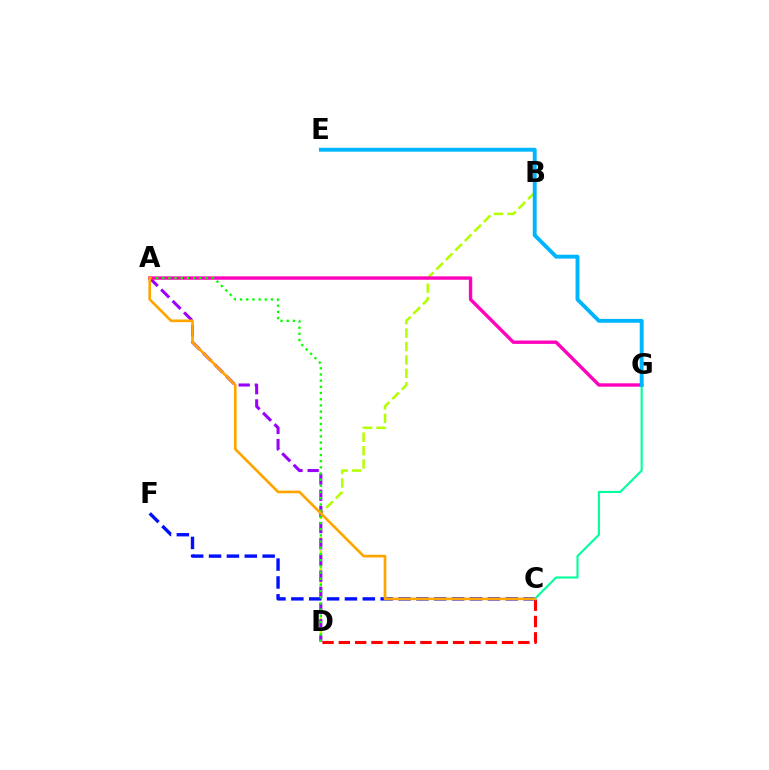{('C', 'D'): [{'color': '#ff0000', 'line_style': 'dashed', 'thickness': 2.22}], ('B', 'D'): [{'color': '#b3ff00', 'line_style': 'dashed', 'thickness': 1.83}], ('C', 'F'): [{'color': '#0010ff', 'line_style': 'dashed', 'thickness': 2.43}], ('A', 'D'): [{'color': '#9b00ff', 'line_style': 'dashed', 'thickness': 2.2}, {'color': '#08ff00', 'line_style': 'dotted', 'thickness': 1.68}], ('A', 'G'): [{'color': '#ff00bd', 'line_style': 'solid', 'thickness': 2.44}], ('C', 'G'): [{'color': '#00ff9d', 'line_style': 'solid', 'thickness': 1.53}], ('E', 'G'): [{'color': '#00b5ff', 'line_style': 'solid', 'thickness': 2.8}], ('A', 'C'): [{'color': '#ffa500', 'line_style': 'solid', 'thickness': 1.93}]}